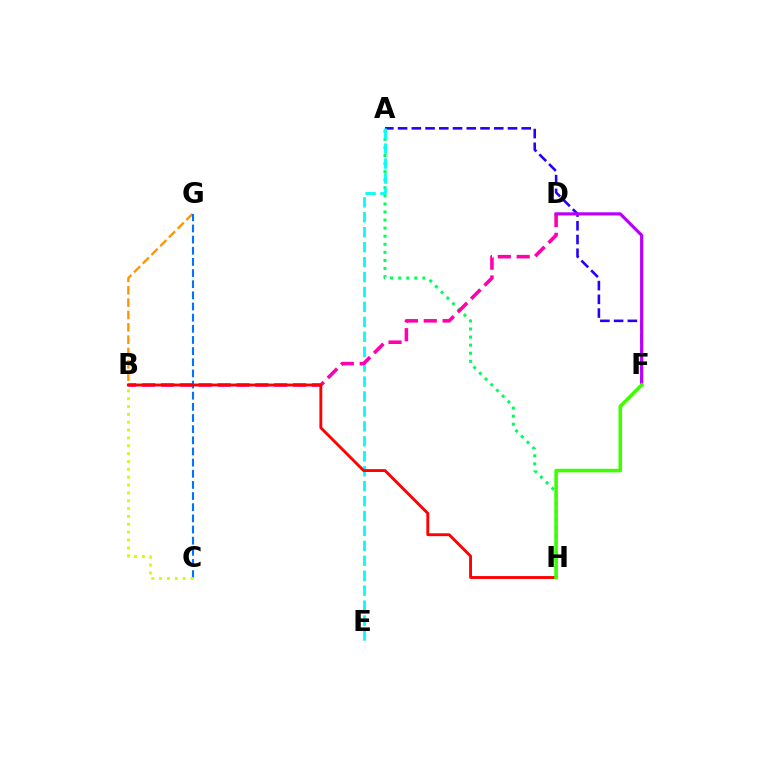{('A', 'H'): [{'color': '#00ff5c', 'line_style': 'dotted', 'thickness': 2.19}], ('A', 'F'): [{'color': '#2500ff', 'line_style': 'dashed', 'thickness': 1.87}], ('A', 'E'): [{'color': '#00fff6', 'line_style': 'dashed', 'thickness': 2.03}], ('B', 'D'): [{'color': '#ff00ac', 'line_style': 'dashed', 'thickness': 2.56}], ('B', 'G'): [{'color': '#ff9400', 'line_style': 'dashed', 'thickness': 1.68}], ('C', 'G'): [{'color': '#0074ff', 'line_style': 'dashed', 'thickness': 1.51}], ('D', 'F'): [{'color': '#b900ff', 'line_style': 'solid', 'thickness': 2.29}], ('B', 'H'): [{'color': '#ff0000', 'line_style': 'solid', 'thickness': 2.06}], ('F', 'H'): [{'color': '#3dff00', 'line_style': 'solid', 'thickness': 2.57}], ('B', 'C'): [{'color': '#d1ff00', 'line_style': 'dotted', 'thickness': 2.13}]}